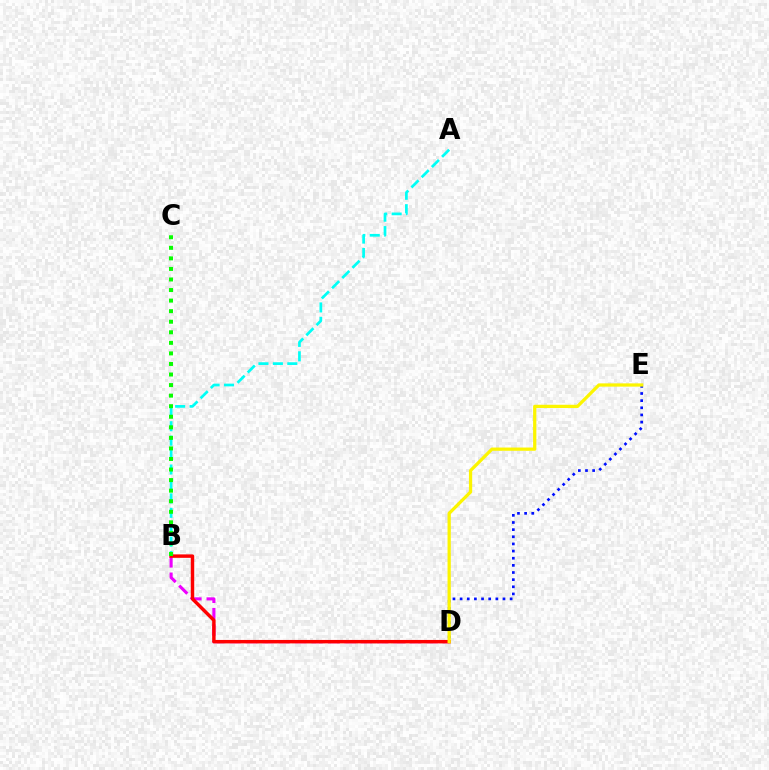{('B', 'D'): [{'color': '#ee00ff', 'line_style': 'dashed', 'thickness': 2.23}, {'color': '#ff0000', 'line_style': 'solid', 'thickness': 2.48}], ('A', 'B'): [{'color': '#00fff6', 'line_style': 'dashed', 'thickness': 1.96}], ('B', 'C'): [{'color': '#08ff00', 'line_style': 'dotted', 'thickness': 2.87}], ('D', 'E'): [{'color': '#0010ff', 'line_style': 'dotted', 'thickness': 1.94}, {'color': '#fcf500', 'line_style': 'solid', 'thickness': 2.34}]}